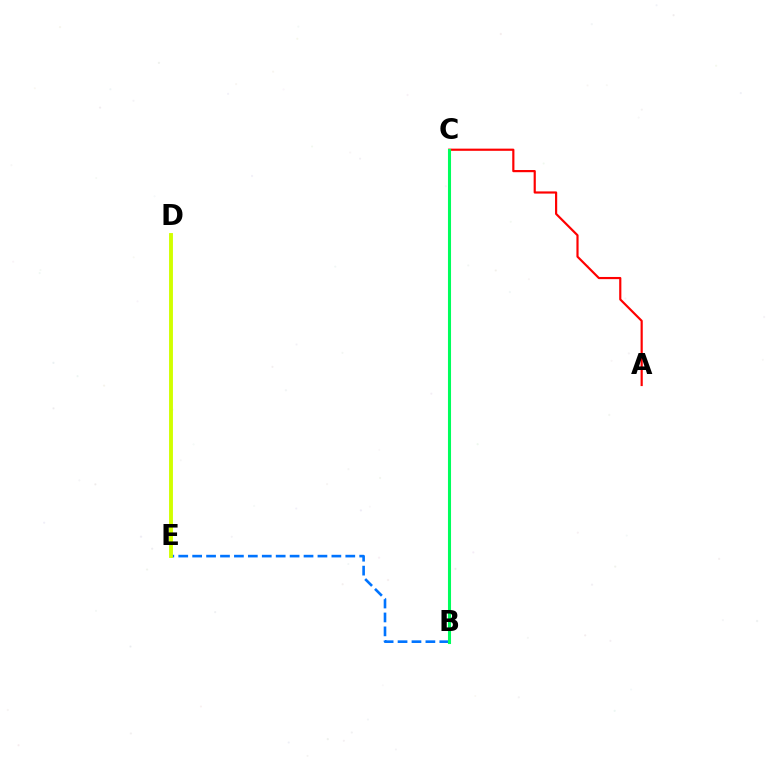{('B', 'E'): [{'color': '#0074ff', 'line_style': 'dashed', 'thickness': 1.89}], ('B', 'C'): [{'color': '#b900ff', 'line_style': 'dashed', 'thickness': 2.01}, {'color': '#00ff5c', 'line_style': 'solid', 'thickness': 2.2}], ('A', 'C'): [{'color': '#ff0000', 'line_style': 'solid', 'thickness': 1.57}], ('D', 'E'): [{'color': '#d1ff00', 'line_style': 'solid', 'thickness': 2.8}]}